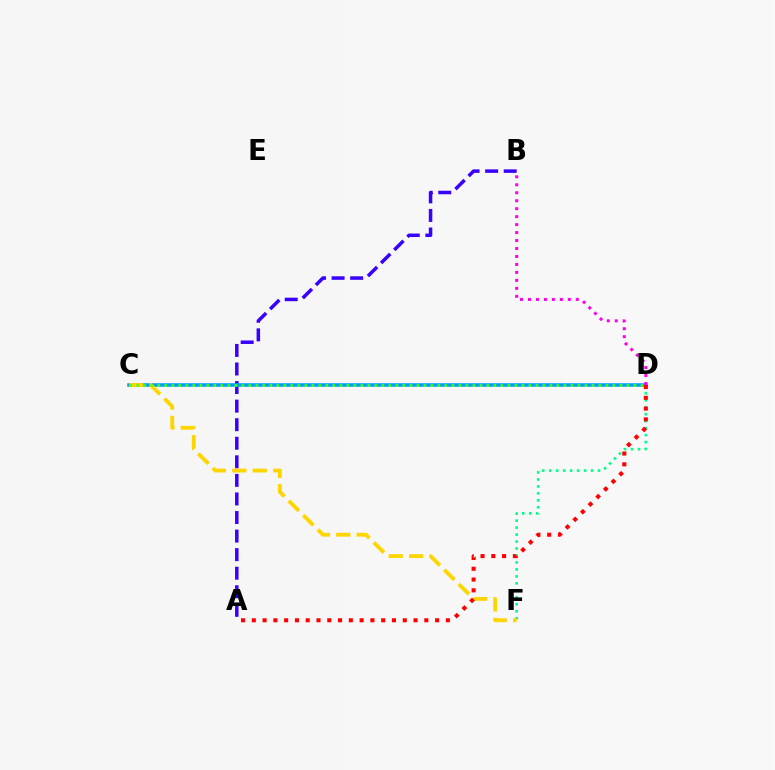{('A', 'B'): [{'color': '#3700ff', 'line_style': 'dashed', 'thickness': 2.52}], ('D', 'F'): [{'color': '#00ff86', 'line_style': 'dotted', 'thickness': 1.89}], ('C', 'D'): [{'color': '#009eff', 'line_style': 'solid', 'thickness': 2.57}, {'color': '#4fff00', 'line_style': 'dotted', 'thickness': 1.9}], ('B', 'D'): [{'color': '#ff00ed', 'line_style': 'dotted', 'thickness': 2.16}], ('C', 'F'): [{'color': '#ffd500', 'line_style': 'dashed', 'thickness': 2.78}], ('A', 'D'): [{'color': '#ff0000', 'line_style': 'dotted', 'thickness': 2.93}]}